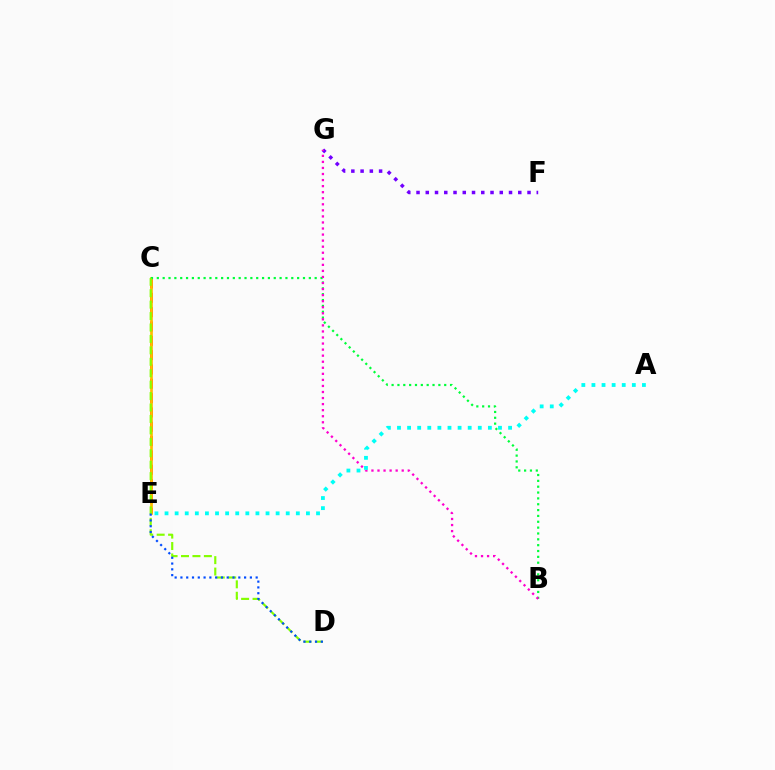{('C', 'E'): [{'color': '#ff0000', 'line_style': 'dashed', 'thickness': 1.95}, {'color': '#ffbd00', 'line_style': 'solid', 'thickness': 1.95}], ('B', 'C'): [{'color': '#00ff39', 'line_style': 'dotted', 'thickness': 1.59}], ('F', 'G'): [{'color': '#7200ff', 'line_style': 'dotted', 'thickness': 2.51}], ('C', 'D'): [{'color': '#84ff00', 'line_style': 'dashed', 'thickness': 1.55}], ('D', 'E'): [{'color': '#004bff', 'line_style': 'dotted', 'thickness': 1.57}], ('B', 'G'): [{'color': '#ff00cf', 'line_style': 'dotted', 'thickness': 1.65}], ('A', 'E'): [{'color': '#00fff6', 'line_style': 'dotted', 'thickness': 2.74}]}